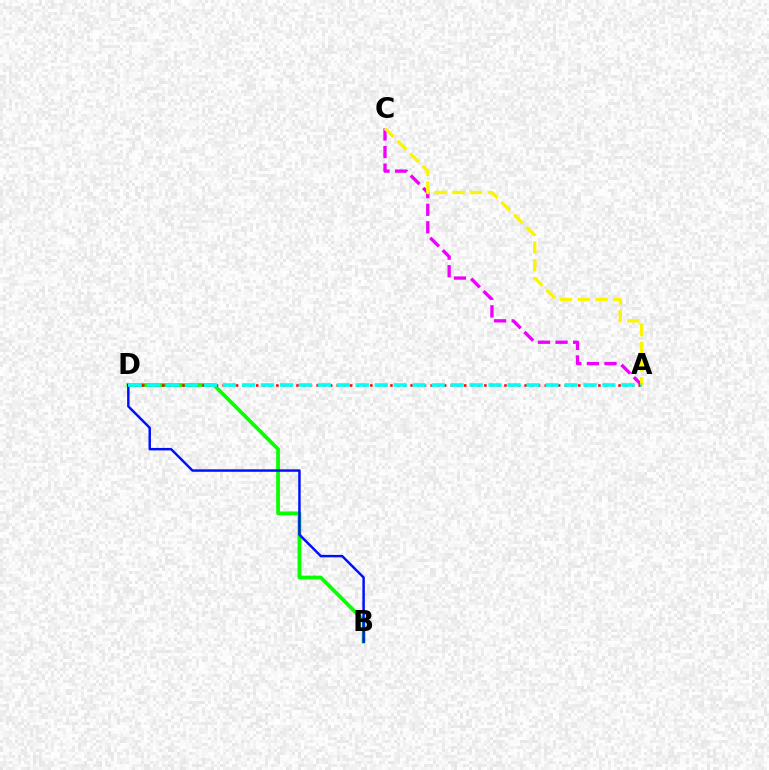{('B', 'D'): [{'color': '#08ff00', 'line_style': 'solid', 'thickness': 2.69}, {'color': '#0010ff', 'line_style': 'solid', 'thickness': 1.77}], ('A', 'D'): [{'color': '#ff0000', 'line_style': 'dotted', 'thickness': 1.82}, {'color': '#00fff6', 'line_style': 'dashed', 'thickness': 2.58}], ('A', 'C'): [{'color': '#ee00ff', 'line_style': 'dashed', 'thickness': 2.39}, {'color': '#fcf500', 'line_style': 'dashed', 'thickness': 2.41}]}